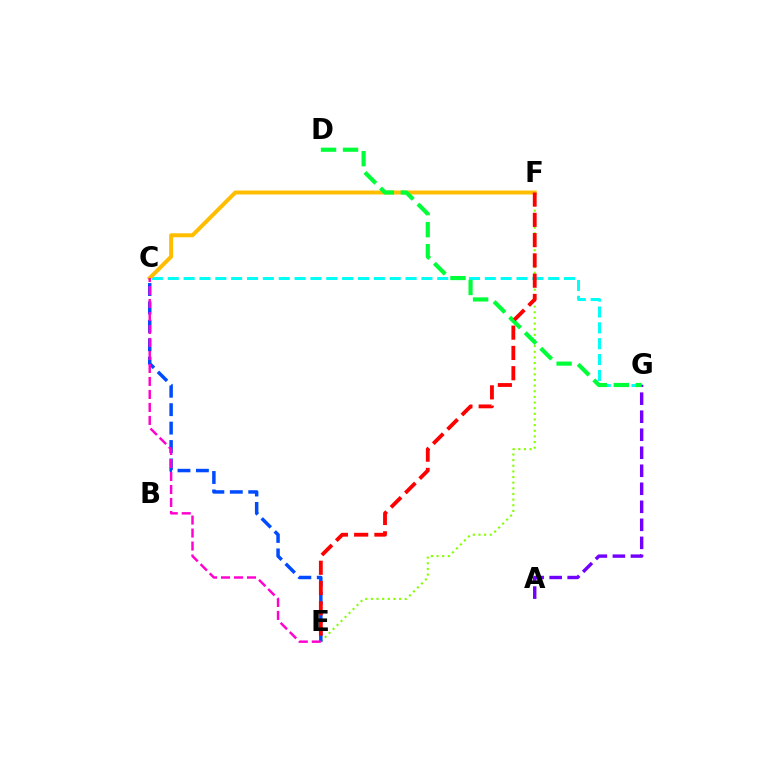{('E', 'F'): [{'color': '#84ff00', 'line_style': 'dotted', 'thickness': 1.53}, {'color': '#ff0000', 'line_style': 'dashed', 'thickness': 2.75}], ('C', 'G'): [{'color': '#00fff6', 'line_style': 'dashed', 'thickness': 2.15}], ('A', 'G'): [{'color': '#7200ff', 'line_style': 'dashed', 'thickness': 2.45}], ('C', 'F'): [{'color': '#ffbd00', 'line_style': 'solid', 'thickness': 2.85}], ('C', 'E'): [{'color': '#004bff', 'line_style': 'dashed', 'thickness': 2.5}, {'color': '#ff00cf', 'line_style': 'dashed', 'thickness': 1.76}], ('D', 'G'): [{'color': '#00ff39', 'line_style': 'dashed', 'thickness': 2.99}]}